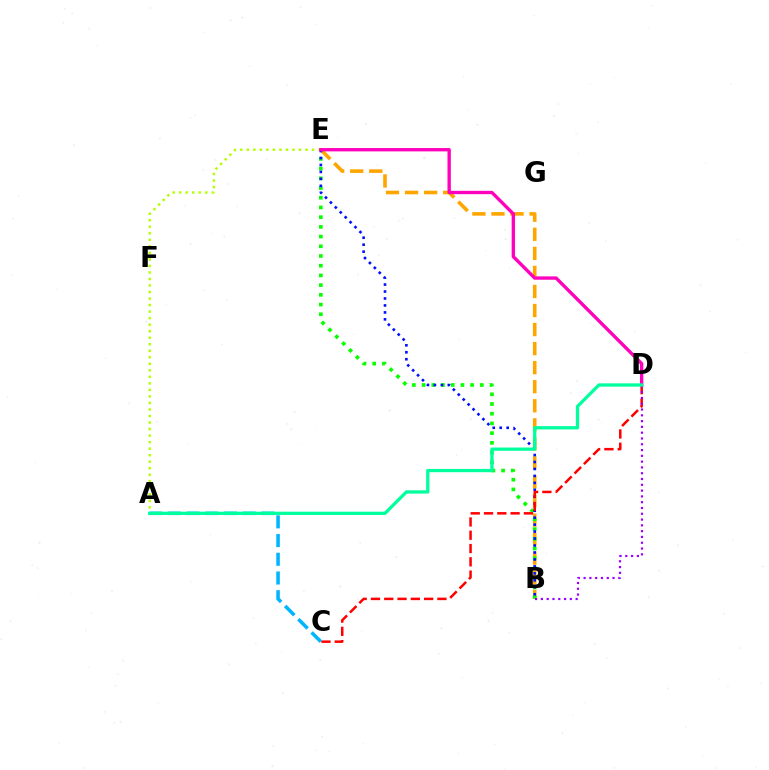{('B', 'E'): [{'color': '#ffa500', 'line_style': 'dashed', 'thickness': 2.59}, {'color': '#08ff00', 'line_style': 'dotted', 'thickness': 2.64}, {'color': '#0010ff', 'line_style': 'dotted', 'thickness': 1.89}], ('C', 'D'): [{'color': '#ff0000', 'line_style': 'dashed', 'thickness': 1.81}], ('A', 'C'): [{'color': '#00b5ff', 'line_style': 'dashed', 'thickness': 2.54}], ('A', 'E'): [{'color': '#b3ff00', 'line_style': 'dotted', 'thickness': 1.77}], ('B', 'D'): [{'color': '#9b00ff', 'line_style': 'dotted', 'thickness': 1.57}], ('D', 'E'): [{'color': '#ff00bd', 'line_style': 'solid', 'thickness': 2.41}], ('A', 'D'): [{'color': '#00ff9d', 'line_style': 'solid', 'thickness': 2.35}]}